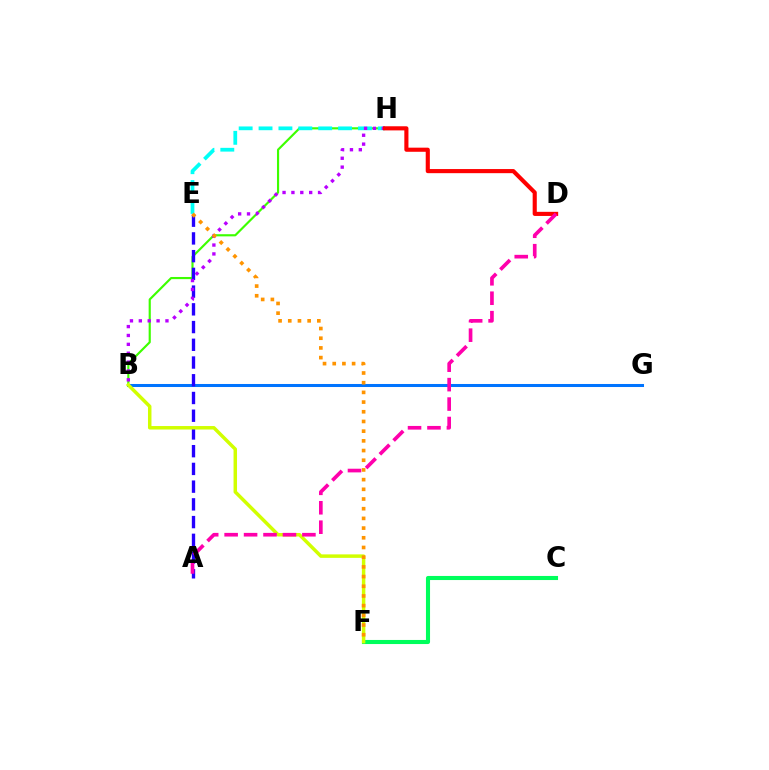{('B', 'H'): [{'color': '#3dff00', 'line_style': 'solid', 'thickness': 1.55}, {'color': '#b900ff', 'line_style': 'dotted', 'thickness': 2.41}], ('E', 'H'): [{'color': '#00fff6', 'line_style': 'dashed', 'thickness': 2.7}], ('C', 'F'): [{'color': '#00ff5c', 'line_style': 'solid', 'thickness': 2.94}], ('B', 'G'): [{'color': '#0074ff', 'line_style': 'solid', 'thickness': 2.18}], ('A', 'E'): [{'color': '#2500ff', 'line_style': 'dashed', 'thickness': 2.41}], ('B', 'F'): [{'color': '#d1ff00', 'line_style': 'solid', 'thickness': 2.51}], ('D', 'H'): [{'color': '#ff0000', 'line_style': 'solid', 'thickness': 2.97}], ('E', 'F'): [{'color': '#ff9400', 'line_style': 'dotted', 'thickness': 2.63}], ('A', 'D'): [{'color': '#ff00ac', 'line_style': 'dashed', 'thickness': 2.64}]}